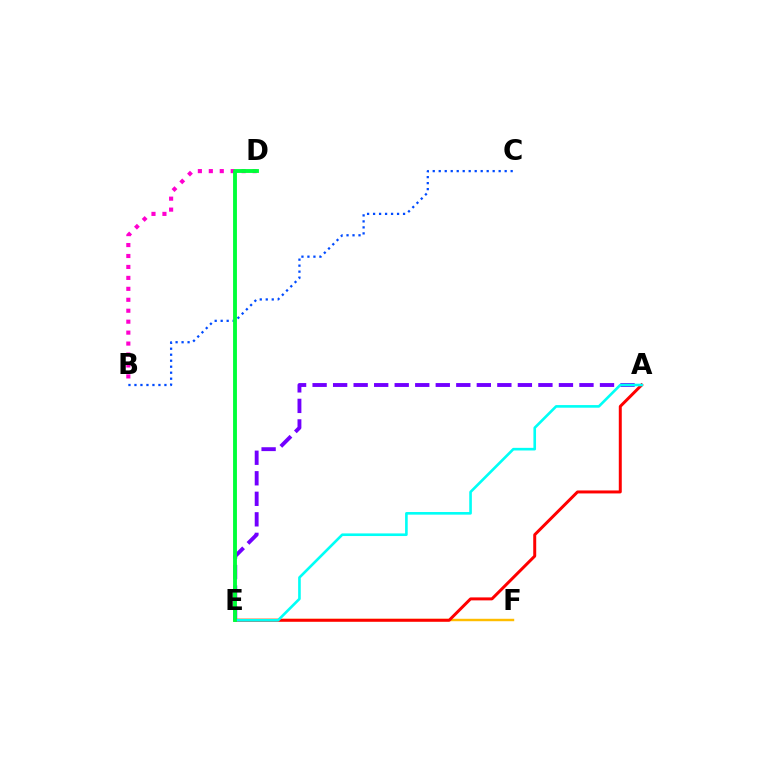{('A', 'E'): [{'color': '#7200ff', 'line_style': 'dashed', 'thickness': 2.79}, {'color': '#ff0000', 'line_style': 'solid', 'thickness': 2.14}, {'color': '#00fff6', 'line_style': 'solid', 'thickness': 1.89}], ('E', 'F'): [{'color': '#ffbd00', 'line_style': 'solid', 'thickness': 1.75}], ('B', 'C'): [{'color': '#004bff', 'line_style': 'dotted', 'thickness': 1.63}], ('B', 'D'): [{'color': '#ff00cf', 'line_style': 'dotted', 'thickness': 2.97}], ('D', 'E'): [{'color': '#84ff00', 'line_style': 'solid', 'thickness': 1.58}, {'color': '#00ff39', 'line_style': 'solid', 'thickness': 2.77}]}